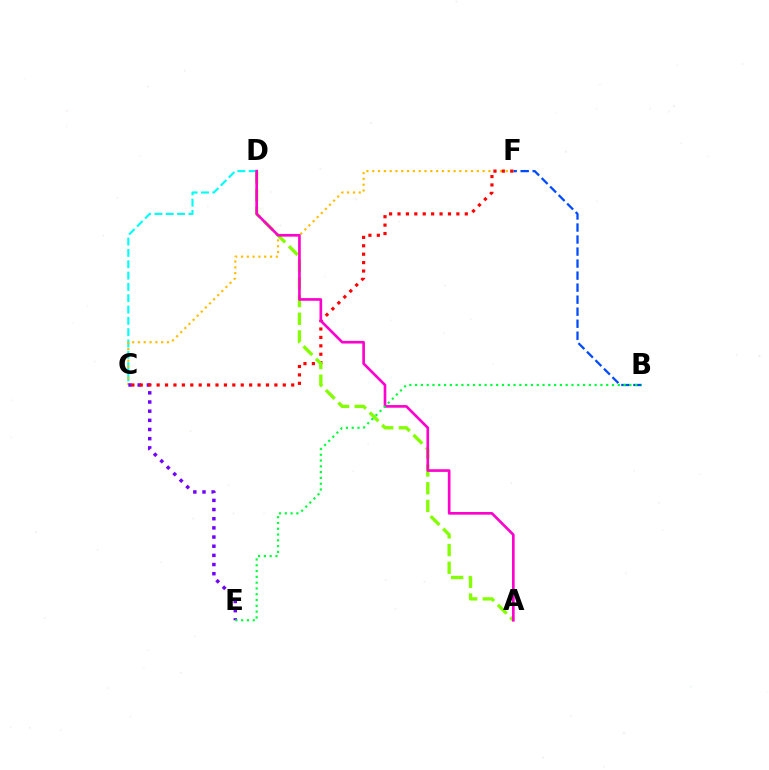{('C', 'D'): [{'color': '#00fff6', 'line_style': 'dashed', 'thickness': 1.54}], ('B', 'F'): [{'color': '#004bff', 'line_style': 'dashed', 'thickness': 1.63}], ('C', 'F'): [{'color': '#ffbd00', 'line_style': 'dotted', 'thickness': 1.58}, {'color': '#ff0000', 'line_style': 'dotted', 'thickness': 2.29}], ('C', 'E'): [{'color': '#7200ff', 'line_style': 'dotted', 'thickness': 2.49}], ('A', 'D'): [{'color': '#84ff00', 'line_style': 'dashed', 'thickness': 2.4}, {'color': '#ff00cf', 'line_style': 'solid', 'thickness': 1.91}], ('B', 'E'): [{'color': '#00ff39', 'line_style': 'dotted', 'thickness': 1.57}]}